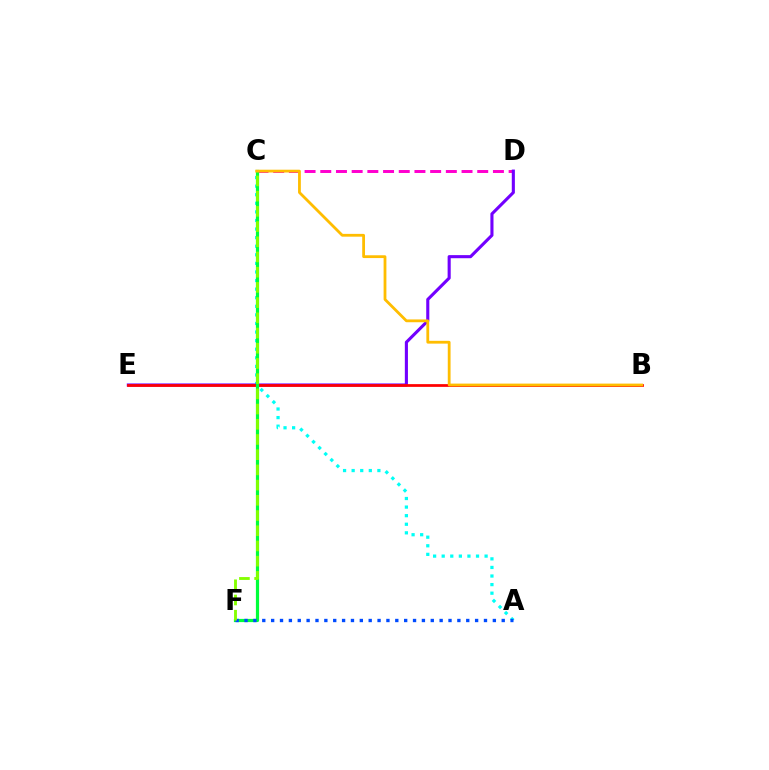{('C', 'D'): [{'color': '#ff00cf', 'line_style': 'dashed', 'thickness': 2.13}], ('A', 'C'): [{'color': '#00fff6', 'line_style': 'dotted', 'thickness': 2.33}], ('D', 'E'): [{'color': '#7200ff', 'line_style': 'solid', 'thickness': 2.23}], ('B', 'E'): [{'color': '#ff0000', 'line_style': 'solid', 'thickness': 1.98}], ('C', 'F'): [{'color': '#00ff39', 'line_style': 'solid', 'thickness': 2.3}, {'color': '#84ff00', 'line_style': 'dashed', 'thickness': 2.07}], ('A', 'F'): [{'color': '#004bff', 'line_style': 'dotted', 'thickness': 2.41}], ('B', 'C'): [{'color': '#ffbd00', 'line_style': 'solid', 'thickness': 2.01}]}